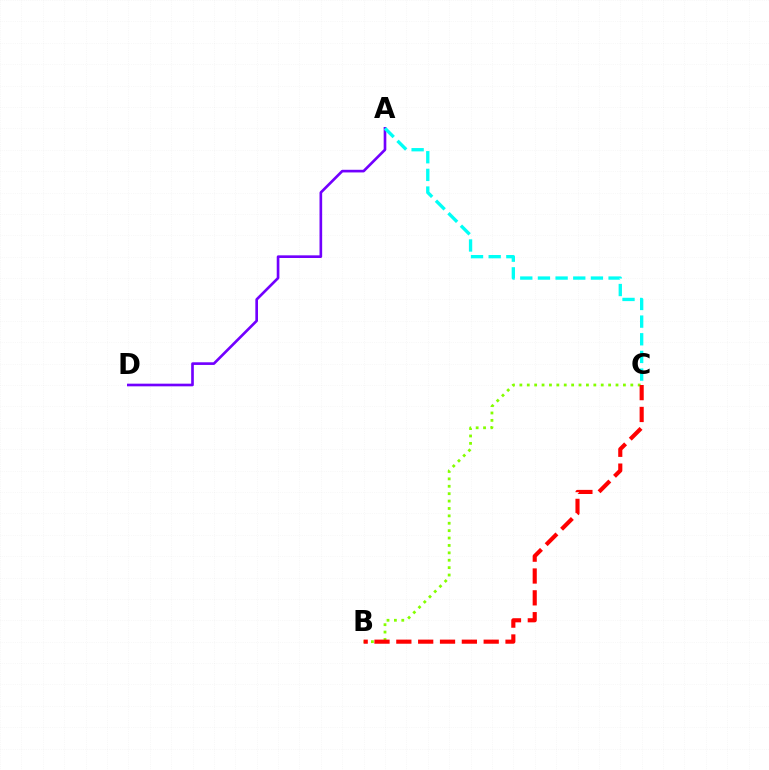{('B', 'C'): [{'color': '#84ff00', 'line_style': 'dotted', 'thickness': 2.01}, {'color': '#ff0000', 'line_style': 'dashed', 'thickness': 2.97}], ('A', 'D'): [{'color': '#7200ff', 'line_style': 'solid', 'thickness': 1.91}], ('A', 'C'): [{'color': '#00fff6', 'line_style': 'dashed', 'thickness': 2.4}]}